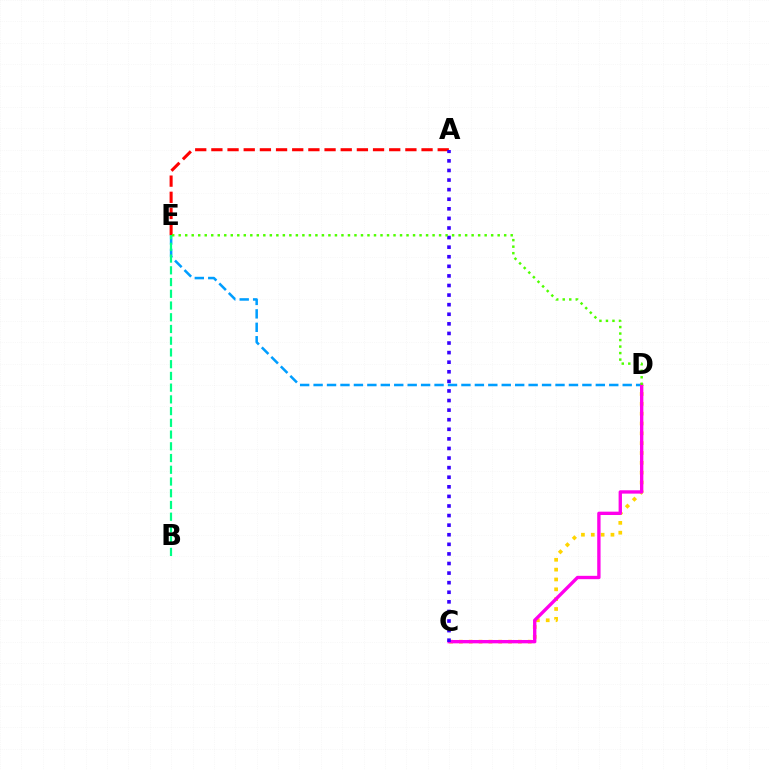{('C', 'D'): [{'color': '#ffd500', 'line_style': 'dotted', 'thickness': 2.67}, {'color': '#ff00ed', 'line_style': 'solid', 'thickness': 2.41}], ('A', 'E'): [{'color': '#ff0000', 'line_style': 'dashed', 'thickness': 2.2}], ('D', 'E'): [{'color': '#009eff', 'line_style': 'dashed', 'thickness': 1.83}, {'color': '#4fff00', 'line_style': 'dotted', 'thickness': 1.77}], ('B', 'E'): [{'color': '#00ff86', 'line_style': 'dashed', 'thickness': 1.59}], ('A', 'C'): [{'color': '#3700ff', 'line_style': 'dotted', 'thickness': 2.6}]}